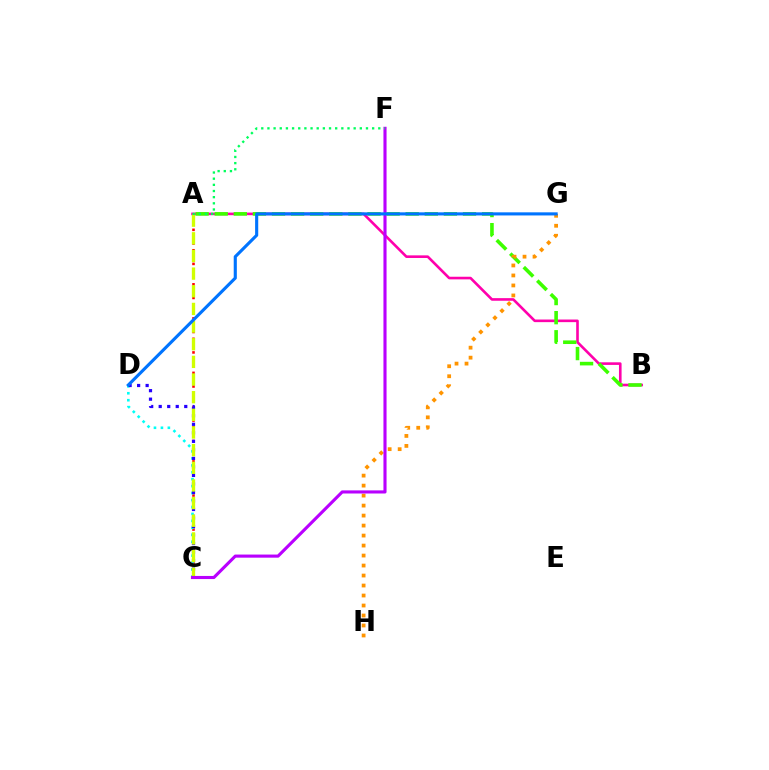{('A', 'B'): [{'color': '#ff00ac', 'line_style': 'solid', 'thickness': 1.88}, {'color': '#3dff00', 'line_style': 'dashed', 'thickness': 2.59}], ('A', 'C'): [{'color': '#ff0000', 'line_style': 'dotted', 'thickness': 1.85}, {'color': '#d1ff00', 'line_style': 'dashed', 'thickness': 2.4}], ('C', 'D'): [{'color': '#00fff6', 'line_style': 'dotted', 'thickness': 1.89}, {'color': '#2500ff', 'line_style': 'dotted', 'thickness': 2.31}], ('G', 'H'): [{'color': '#ff9400', 'line_style': 'dotted', 'thickness': 2.71}], ('C', 'F'): [{'color': '#b900ff', 'line_style': 'solid', 'thickness': 2.24}], ('A', 'F'): [{'color': '#00ff5c', 'line_style': 'dotted', 'thickness': 1.67}], ('D', 'G'): [{'color': '#0074ff', 'line_style': 'solid', 'thickness': 2.24}]}